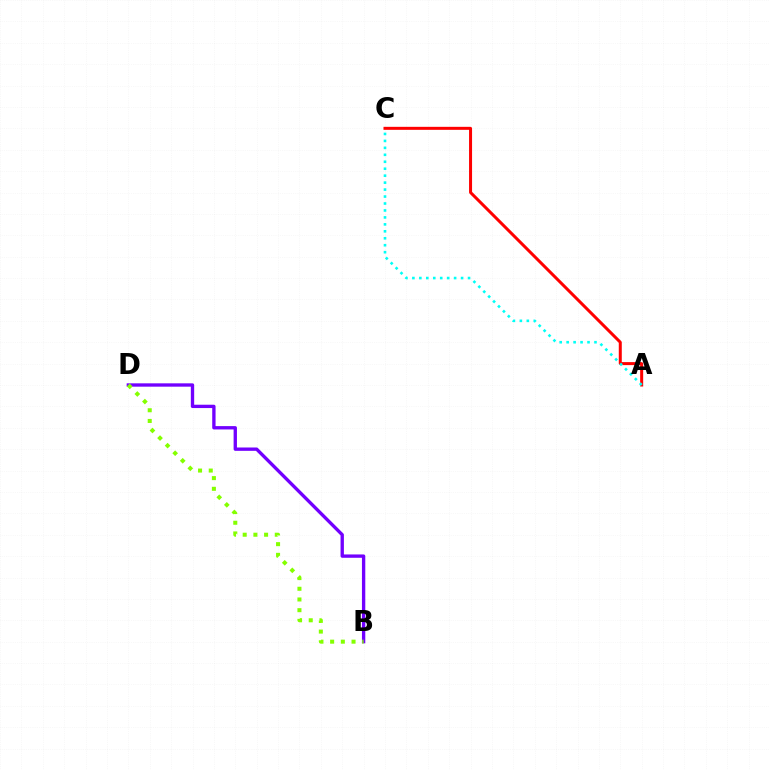{('B', 'D'): [{'color': '#7200ff', 'line_style': 'solid', 'thickness': 2.41}, {'color': '#84ff00', 'line_style': 'dotted', 'thickness': 2.91}], ('A', 'C'): [{'color': '#ff0000', 'line_style': 'solid', 'thickness': 2.16}, {'color': '#00fff6', 'line_style': 'dotted', 'thickness': 1.89}]}